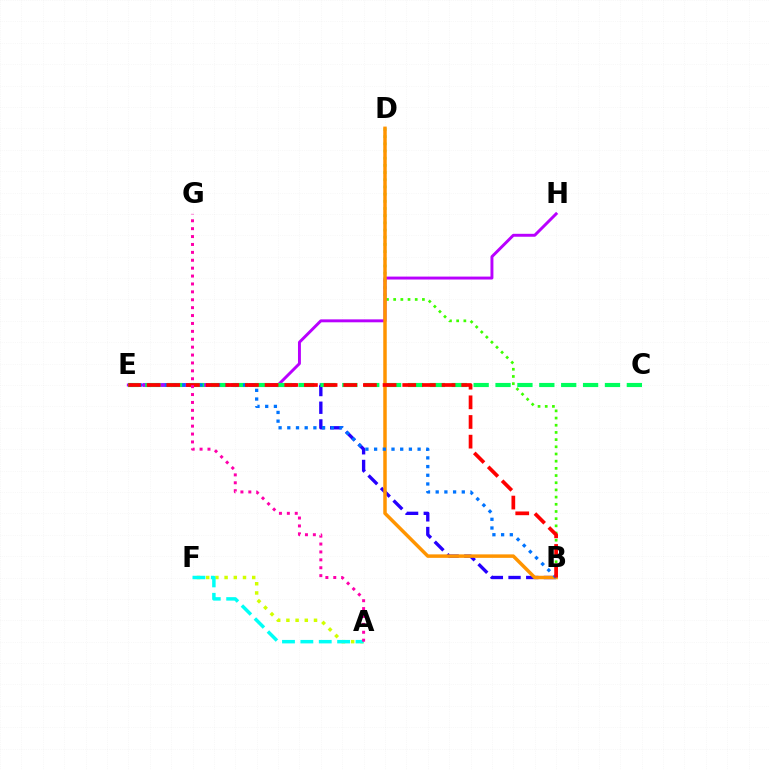{('B', 'D'): [{'color': '#3dff00', 'line_style': 'dotted', 'thickness': 1.95}, {'color': '#ff9400', 'line_style': 'solid', 'thickness': 2.51}], ('B', 'E'): [{'color': '#2500ff', 'line_style': 'dashed', 'thickness': 2.4}, {'color': '#0074ff', 'line_style': 'dotted', 'thickness': 2.36}, {'color': '#ff0000', 'line_style': 'dashed', 'thickness': 2.67}], ('A', 'F'): [{'color': '#d1ff00', 'line_style': 'dotted', 'thickness': 2.5}, {'color': '#00fff6', 'line_style': 'dashed', 'thickness': 2.5}], ('E', 'H'): [{'color': '#b900ff', 'line_style': 'solid', 'thickness': 2.11}], ('C', 'E'): [{'color': '#00ff5c', 'line_style': 'dashed', 'thickness': 2.97}], ('A', 'G'): [{'color': '#ff00ac', 'line_style': 'dotted', 'thickness': 2.15}]}